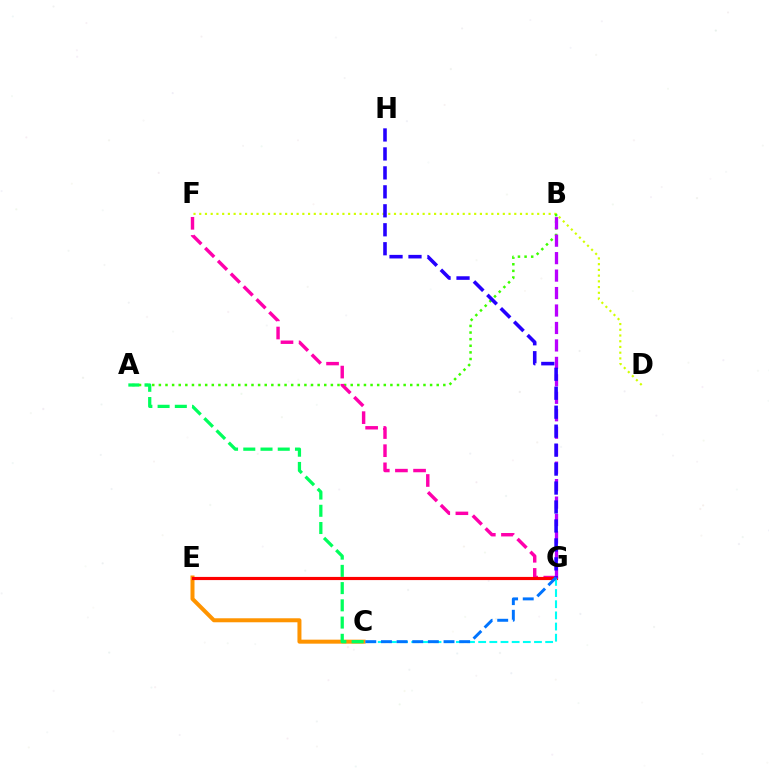{('C', 'E'): [{'color': '#ff9400', 'line_style': 'solid', 'thickness': 2.88}], ('D', 'F'): [{'color': '#d1ff00', 'line_style': 'dotted', 'thickness': 1.56}], ('A', 'B'): [{'color': '#3dff00', 'line_style': 'dotted', 'thickness': 1.8}], ('A', 'C'): [{'color': '#00ff5c', 'line_style': 'dashed', 'thickness': 2.34}], ('F', 'G'): [{'color': '#ff00ac', 'line_style': 'dashed', 'thickness': 2.46}], ('E', 'G'): [{'color': '#ff0000', 'line_style': 'solid', 'thickness': 2.28}], ('C', 'G'): [{'color': '#00fff6', 'line_style': 'dashed', 'thickness': 1.52}, {'color': '#0074ff', 'line_style': 'dashed', 'thickness': 2.12}], ('B', 'G'): [{'color': '#b900ff', 'line_style': 'dashed', 'thickness': 2.37}], ('G', 'H'): [{'color': '#2500ff', 'line_style': 'dashed', 'thickness': 2.58}]}